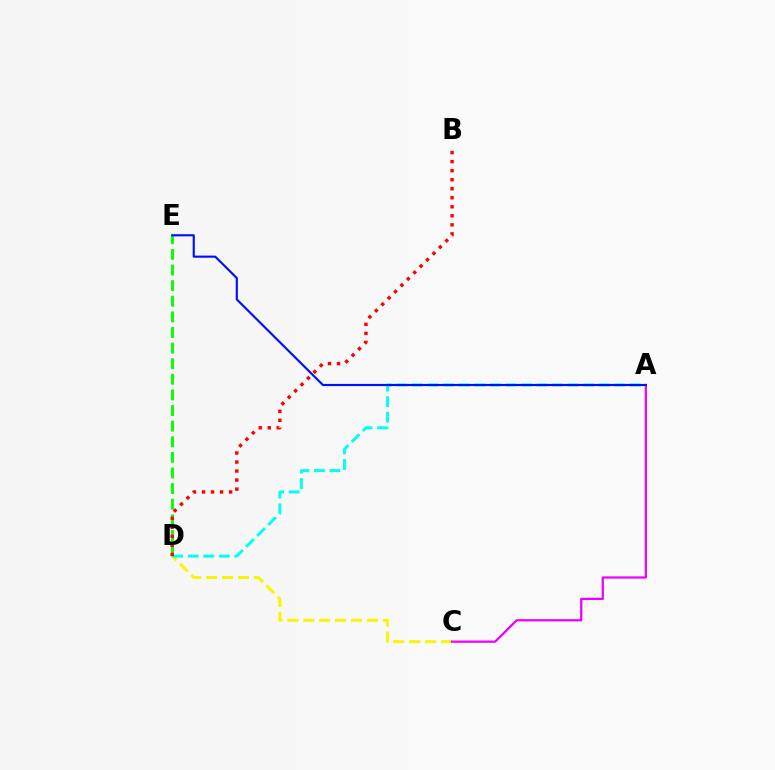{('D', 'E'): [{'color': '#08ff00', 'line_style': 'dashed', 'thickness': 2.12}], ('C', 'D'): [{'color': '#fcf500', 'line_style': 'dashed', 'thickness': 2.16}], ('A', 'C'): [{'color': '#ee00ff', 'line_style': 'solid', 'thickness': 1.63}], ('A', 'D'): [{'color': '#00fff6', 'line_style': 'dashed', 'thickness': 2.11}], ('A', 'E'): [{'color': '#0010ff', 'line_style': 'solid', 'thickness': 1.55}], ('B', 'D'): [{'color': '#ff0000', 'line_style': 'dotted', 'thickness': 2.45}]}